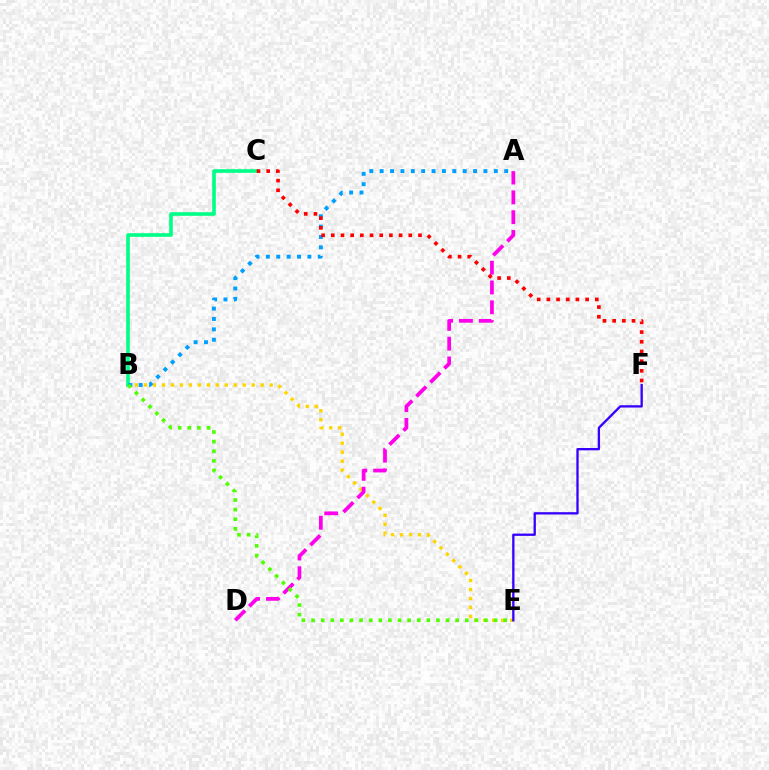{('B', 'E'): [{'color': '#ffd500', 'line_style': 'dotted', 'thickness': 2.44}, {'color': '#4fff00', 'line_style': 'dotted', 'thickness': 2.61}], ('A', 'D'): [{'color': '#ff00ed', 'line_style': 'dashed', 'thickness': 2.69}], ('B', 'C'): [{'color': '#00ff86', 'line_style': 'solid', 'thickness': 2.6}], ('A', 'B'): [{'color': '#009eff', 'line_style': 'dotted', 'thickness': 2.82}], ('C', 'F'): [{'color': '#ff0000', 'line_style': 'dotted', 'thickness': 2.63}], ('E', 'F'): [{'color': '#3700ff', 'line_style': 'solid', 'thickness': 1.67}]}